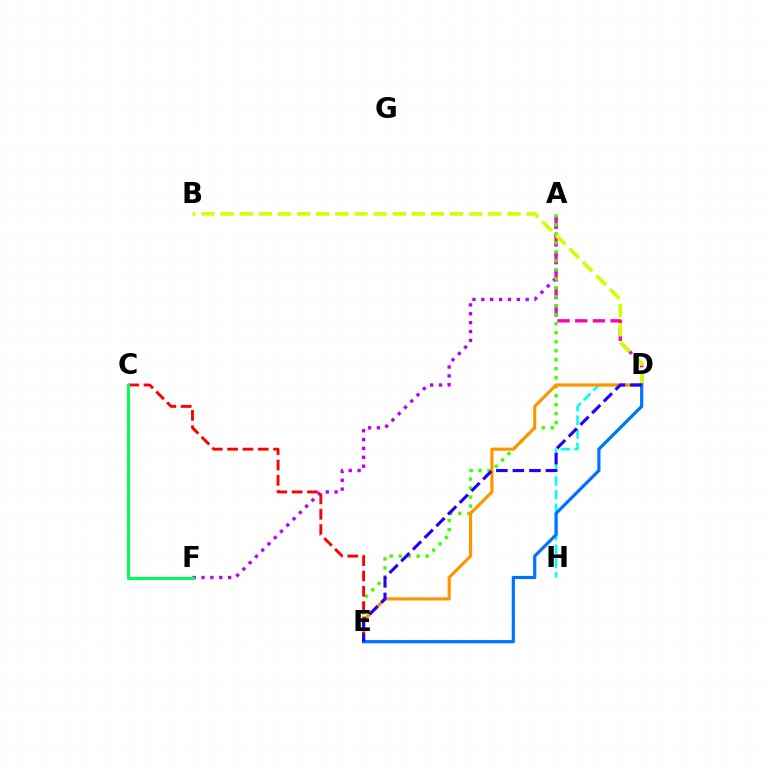{('A', 'F'): [{'color': '#b900ff', 'line_style': 'dotted', 'thickness': 2.41}], ('A', 'D'): [{'color': '#ff00ac', 'line_style': 'dashed', 'thickness': 2.4}], ('D', 'H'): [{'color': '#00fff6', 'line_style': 'dashed', 'thickness': 1.86}], ('A', 'E'): [{'color': '#3dff00', 'line_style': 'dotted', 'thickness': 2.44}], ('B', 'D'): [{'color': '#d1ff00', 'line_style': 'dashed', 'thickness': 2.6}], ('D', 'E'): [{'color': '#ff9400', 'line_style': 'solid', 'thickness': 2.27}, {'color': '#0074ff', 'line_style': 'solid', 'thickness': 2.31}, {'color': '#2500ff', 'line_style': 'dashed', 'thickness': 2.25}], ('C', 'E'): [{'color': '#ff0000', 'line_style': 'dashed', 'thickness': 2.08}], ('C', 'F'): [{'color': '#00ff5c', 'line_style': 'solid', 'thickness': 2.19}]}